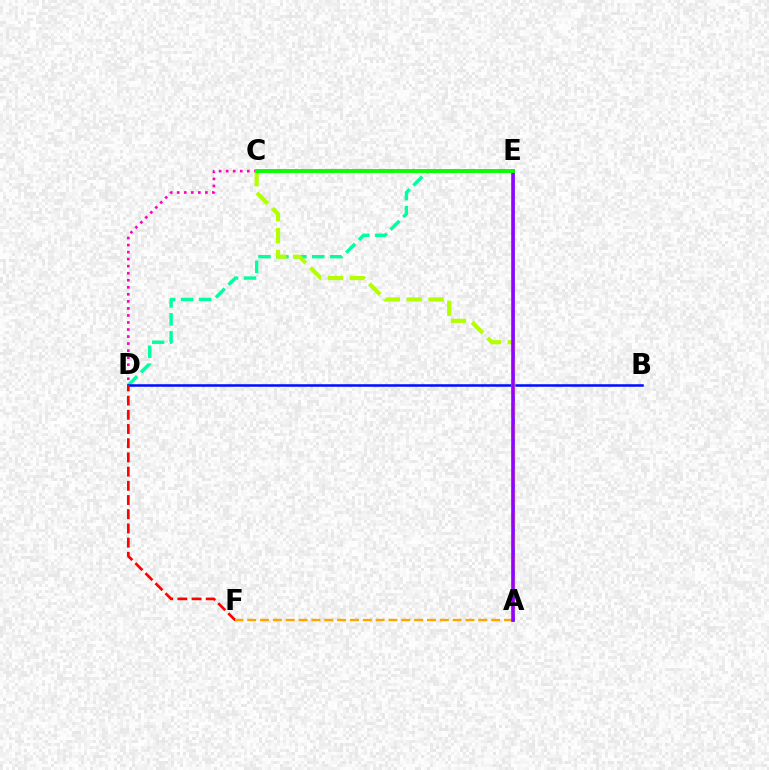{('C', 'D'): [{'color': '#ff00bd', 'line_style': 'dotted', 'thickness': 1.91}], ('D', 'E'): [{'color': '#00ff9d', 'line_style': 'dashed', 'thickness': 2.44}], ('A', 'E'): [{'color': '#00b5ff', 'line_style': 'solid', 'thickness': 2.08}, {'color': '#9b00ff', 'line_style': 'solid', 'thickness': 2.58}], ('B', 'D'): [{'color': '#0010ff', 'line_style': 'solid', 'thickness': 1.84}], ('D', 'F'): [{'color': '#ff0000', 'line_style': 'dashed', 'thickness': 1.93}], ('A', 'F'): [{'color': '#ffa500', 'line_style': 'dashed', 'thickness': 1.74}], ('A', 'C'): [{'color': '#b3ff00', 'line_style': 'dashed', 'thickness': 2.97}], ('C', 'E'): [{'color': '#08ff00', 'line_style': 'solid', 'thickness': 2.79}]}